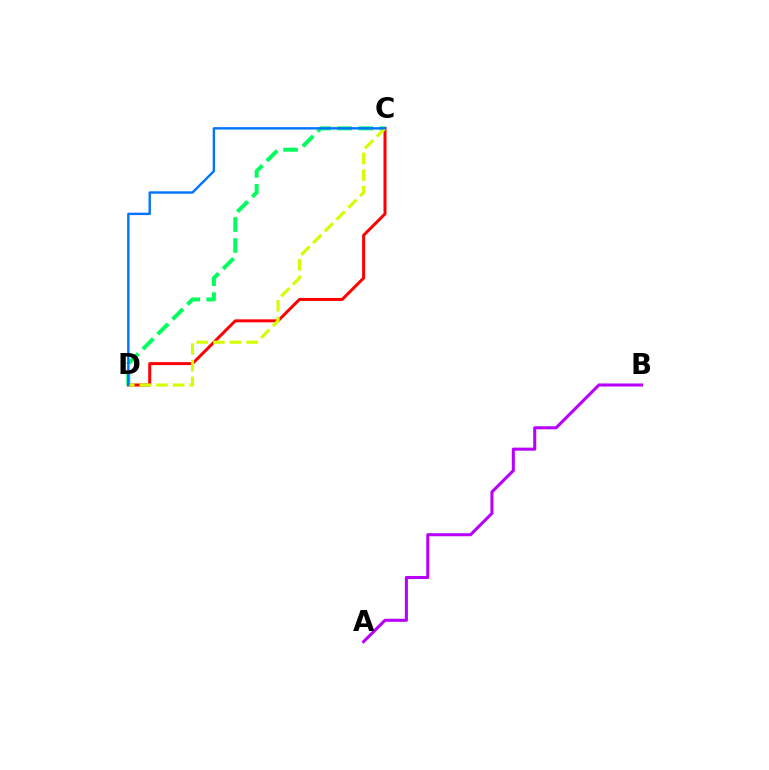{('A', 'B'): [{'color': '#b900ff', 'line_style': 'solid', 'thickness': 2.2}], ('C', 'D'): [{'color': '#ff0000', 'line_style': 'solid', 'thickness': 2.15}, {'color': '#00ff5c', 'line_style': 'dashed', 'thickness': 2.85}, {'color': '#d1ff00', 'line_style': 'dashed', 'thickness': 2.26}, {'color': '#0074ff', 'line_style': 'solid', 'thickness': 1.72}]}